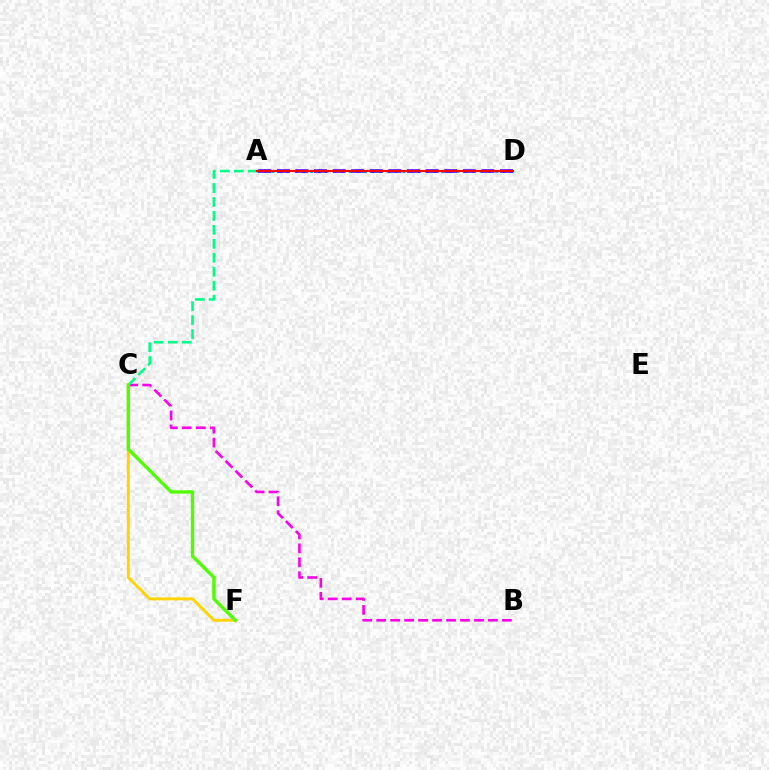{('B', 'C'): [{'color': '#ff00ed', 'line_style': 'dashed', 'thickness': 1.9}], ('A', 'D'): [{'color': '#009eff', 'line_style': 'dotted', 'thickness': 2.1}, {'color': '#3700ff', 'line_style': 'dashed', 'thickness': 2.53}, {'color': '#ff0000', 'line_style': 'solid', 'thickness': 1.52}], ('A', 'C'): [{'color': '#00ff86', 'line_style': 'dashed', 'thickness': 1.9}], ('C', 'F'): [{'color': '#ffd500', 'line_style': 'solid', 'thickness': 2.12}, {'color': '#4fff00', 'line_style': 'solid', 'thickness': 2.39}]}